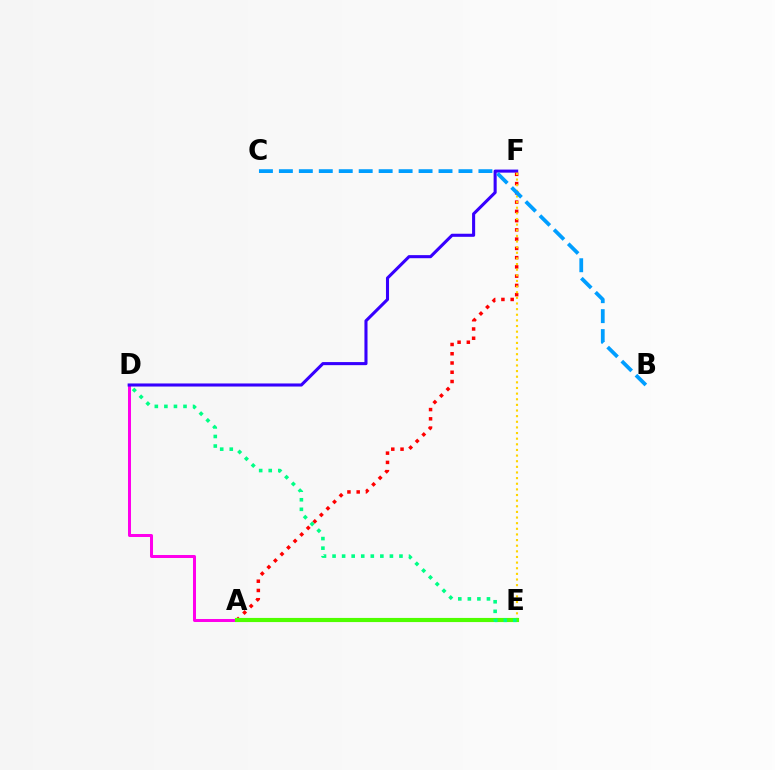{('A', 'D'): [{'color': '#ff00ed', 'line_style': 'solid', 'thickness': 2.17}], ('D', 'F'): [{'color': '#3700ff', 'line_style': 'solid', 'thickness': 2.22}], ('A', 'F'): [{'color': '#ff0000', 'line_style': 'dotted', 'thickness': 2.51}], ('E', 'F'): [{'color': '#ffd500', 'line_style': 'dotted', 'thickness': 1.53}], ('A', 'E'): [{'color': '#4fff00', 'line_style': 'solid', 'thickness': 2.98}], ('B', 'C'): [{'color': '#009eff', 'line_style': 'dashed', 'thickness': 2.71}], ('D', 'E'): [{'color': '#00ff86', 'line_style': 'dotted', 'thickness': 2.6}]}